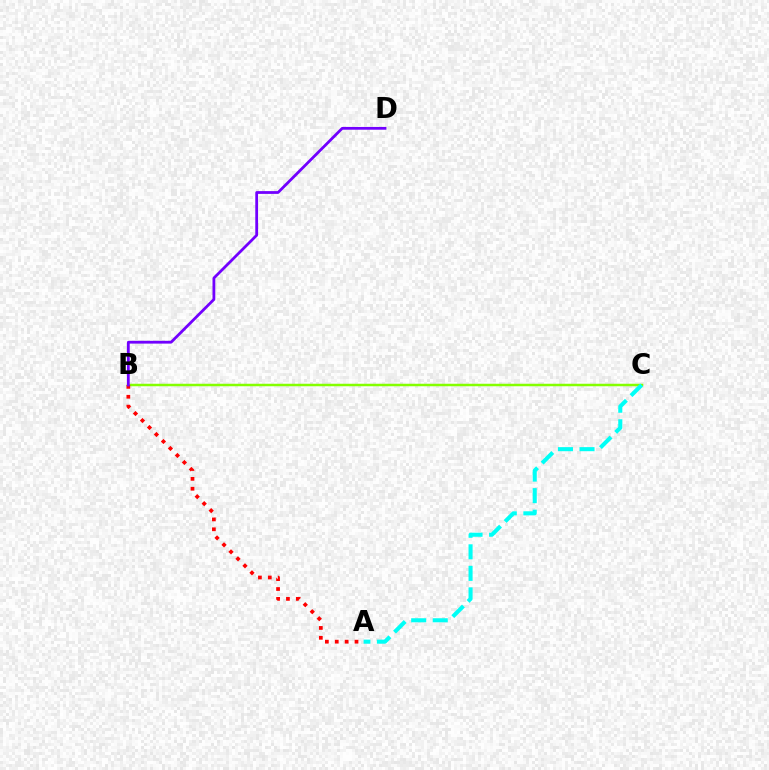{('B', 'C'): [{'color': '#84ff00', 'line_style': 'solid', 'thickness': 1.8}], ('A', 'B'): [{'color': '#ff0000', 'line_style': 'dotted', 'thickness': 2.68}], ('A', 'C'): [{'color': '#00fff6', 'line_style': 'dashed', 'thickness': 2.93}], ('B', 'D'): [{'color': '#7200ff', 'line_style': 'solid', 'thickness': 2.0}]}